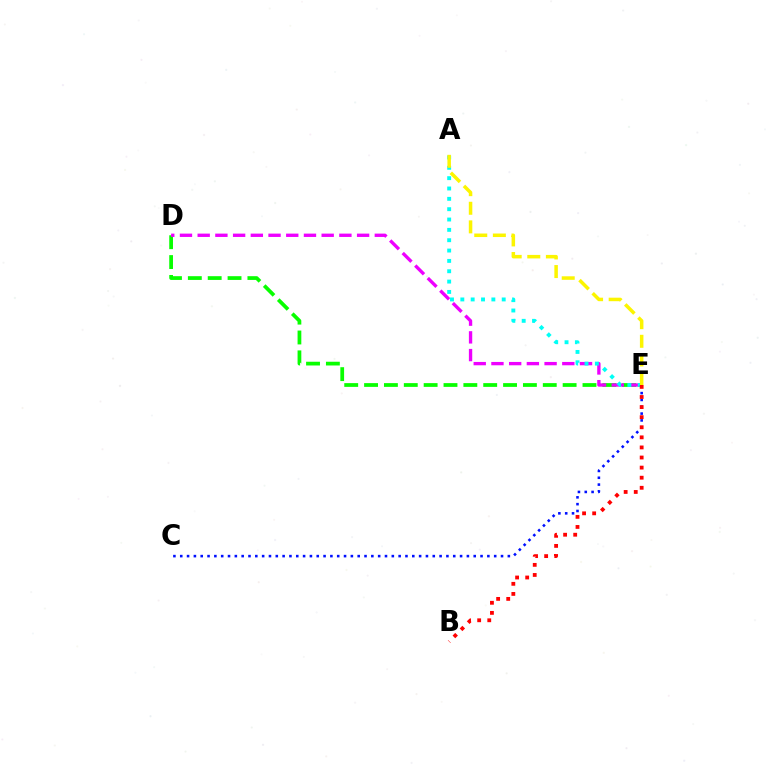{('C', 'E'): [{'color': '#0010ff', 'line_style': 'dotted', 'thickness': 1.85}], ('D', 'E'): [{'color': '#08ff00', 'line_style': 'dashed', 'thickness': 2.7}, {'color': '#ee00ff', 'line_style': 'dashed', 'thickness': 2.41}], ('A', 'E'): [{'color': '#00fff6', 'line_style': 'dotted', 'thickness': 2.81}, {'color': '#fcf500', 'line_style': 'dashed', 'thickness': 2.53}], ('B', 'E'): [{'color': '#ff0000', 'line_style': 'dotted', 'thickness': 2.74}]}